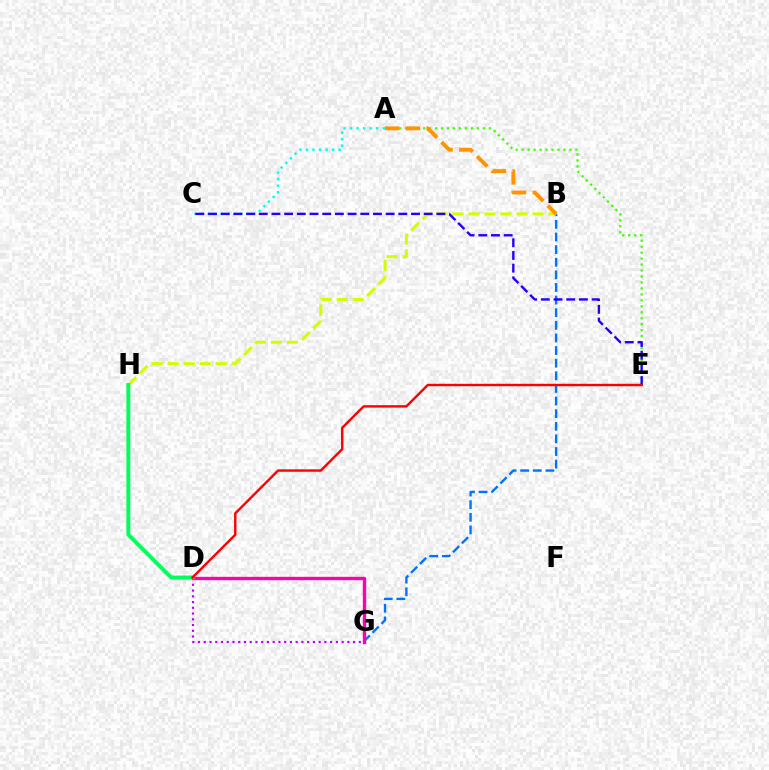{('B', 'G'): [{'color': '#0074ff', 'line_style': 'dashed', 'thickness': 1.71}], ('D', 'G'): [{'color': '#b900ff', 'line_style': 'dotted', 'thickness': 1.56}, {'color': '#ff00ac', 'line_style': 'solid', 'thickness': 2.41}], ('B', 'H'): [{'color': '#d1ff00', 'line_style': 'dashed', 'thickness': 2.18}], ('A', 'C'): [{'color': '#00fff6', 'line_style': 'dotted', 'thickness': 1.78}], ('A', 'E'): [{'color': '#3dff00', 'line_style': 'dotted', 'thickness': 1.62}], ('D', 'H'): [{'color': '#00ff5c', 'line_style': 'solid', 'thickness': 2.82}], ('C', 'E'): [{'color': '#2500ff', 'line_style': 'dashed', 'thickness': 1.72}], ('A', 'B'): [{'color': '#ff9400', 'line_style': 'dashed', 'thickness': 2.82}], ('D', 'E'): [{'color': '#ff0000', 'line_style': 'solid', 'thickness': 1.73}]}